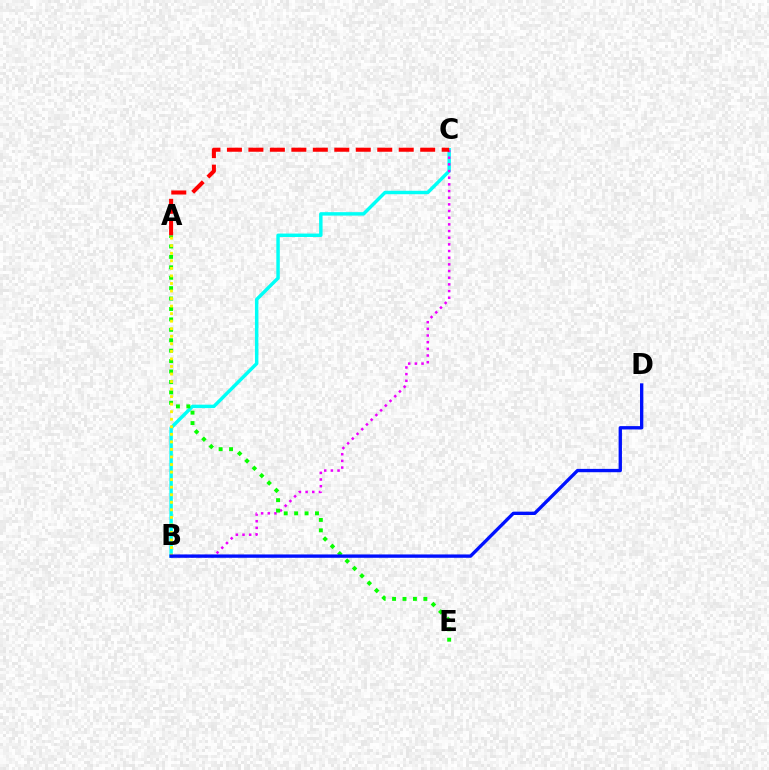{('B', 'C'): [{'color': '#00fff6', 'line_style': 'solid', 'thickness': 2.48}, {'color': '#ee00ff', 'line_style': 'dotted', 'thickness': 1.81}], ('A', 'E'): [{'color': '#08ff00', 'line_style': 'dotted', 'thickness': 2.83}], ('A', 'B'): [{'color': '#fcf500', 'line_style': 'dotted', 'thickness': 2.05}], ('B', 'D'): [{'color': '#0010ff', 'line_style': 'solid', 'thickness': 2.4}], ('A', 'C'): [{'color': '#ff0000', 'line_style': 'dashed', 'thickness': 2.92}]}